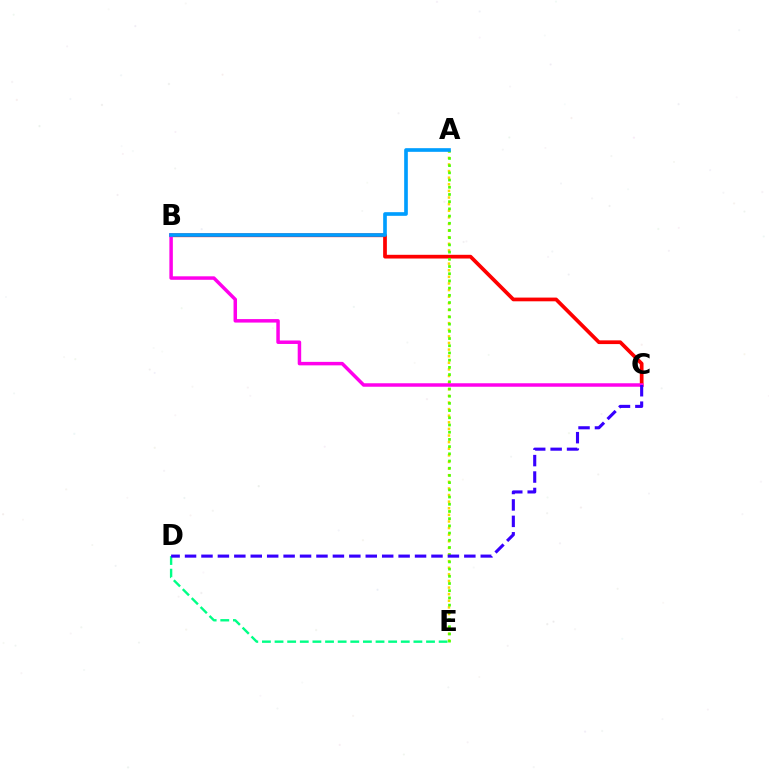{('A', 'E'): [{'color': '#ffd500', 'line_style': 'dotted', 'thickness': 1.8}, {'color': '#4fff00', 'line_style': 'dotted', 'thickness': 1.96}], ('B', 'C'): [{'color': '#ff0000', 'line_style': 'solid', 'thickness': 2.68}, {'color': '#ff00ed', 'line_style': 'solid', 'thickness': 2.51}], ('D', 'E'): [{'color': '#00ff86', 'line_style': 'dashed', 'thickness': 1.71}], ('C', 'D'): [{'color': '#3700ff', 'line_style': 'dashed', 'thickness': 2.23}], ('A', 'B'): [{'color': '#009eff', 'line_style': 'solid', 'thickness': 2.63}]}